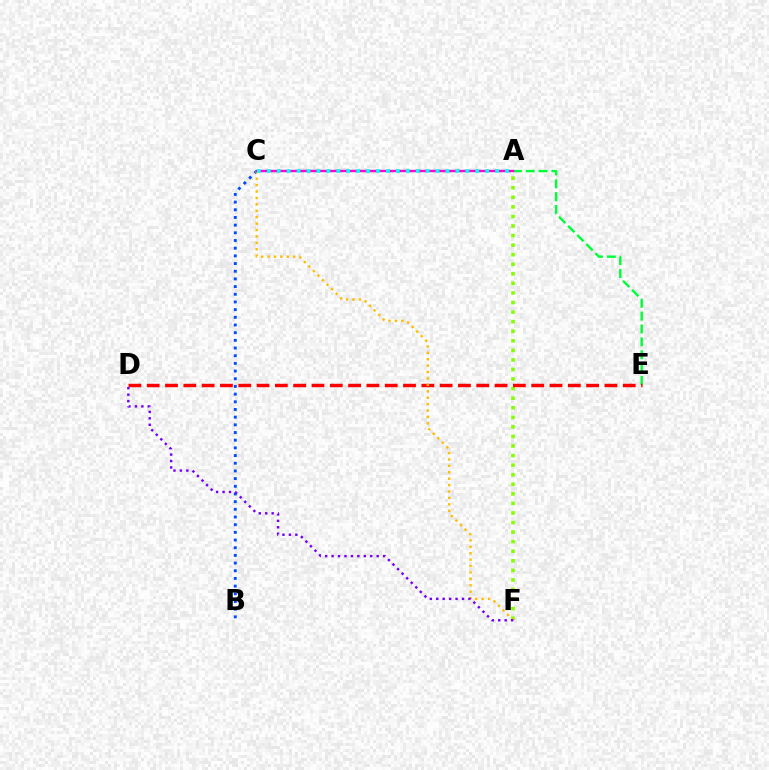{('B', 'C'): [{'color': '#004bff', 'line_style': 'dotted', 'thickness': 2.09}], ('A', 'E'): [{'color': '#00ff39', 'line_style': 'dashed', 'thickness': 1.75}], ('A', 'F'): [{'color': '#84ff00', 'line_style': 'dotted', 'thickness': 2.6}], ('D', 'E'): [{'color': '#ff0000', 'line_style': 'dashed', 'thickness': 2.49}], ('C', 'F'): [{'color': '#ffbd00', 'line_style': 'dotted', 'thickness': 1.74}], ('A', 'C'): [{'color': '#ff00cf', 'line_style': 'solid', 'thickness': 1.77}, {'color': '#00fff6', 'line_style': 'dotted', 'thickness': 2.7}], ('D', 'F'): [{'color': '#7200ff', 'line_style': 'dotted', 'thickness': 1.75}]}